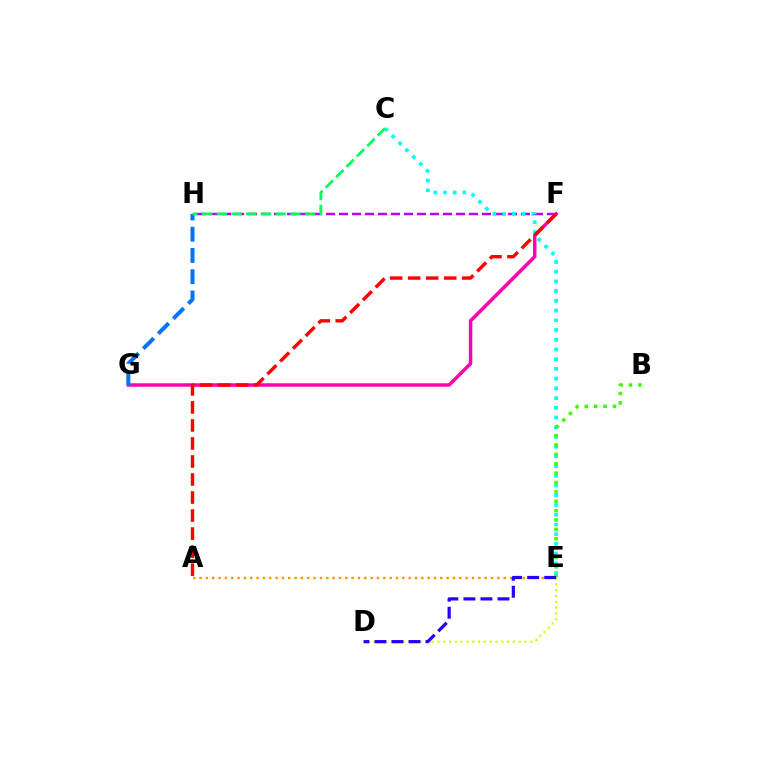{('A', 'E'): [{'color': '#ff9400', 'line_style': 'dotted', 'thickness': 1.72}], ('F', 'H'): [{'color': '#b900ff', 'line_style': 'dashed', 'thickness': 1.77}], ('C', 'E'): [{'color': '#00fff6', 'line_style': 'dotted', 'thickness': 2.64}], ('F', 'G'): [{'color': '#ff00ac', 'line_style': 'solid', 'thickness': 2.5}], ('A', 'F'): [{'color': '#ff0000', 'line_style': 'dashed', 'thickness': 2.45}], ('D', 'E'): [{'color': '#d1ff00', 'line_style': 'dotted', 'thickness': 1.58}, {'color': '#2500ff', 'line_style': 'dashed', 'thickness': 2.31}], ('B', 'E'): [{'color': '#3dff00', 'line_style': 'dotted', 'thickness': 2.55}], ('G', 'H'): [{'color': '#0074ff', 'line_style': 'dashed', 'thickness': 2.89}], ('C', 'H'): [{'color': '#00ff5c', 'line_style': 'dashed', 'thickness': 2.0}]}